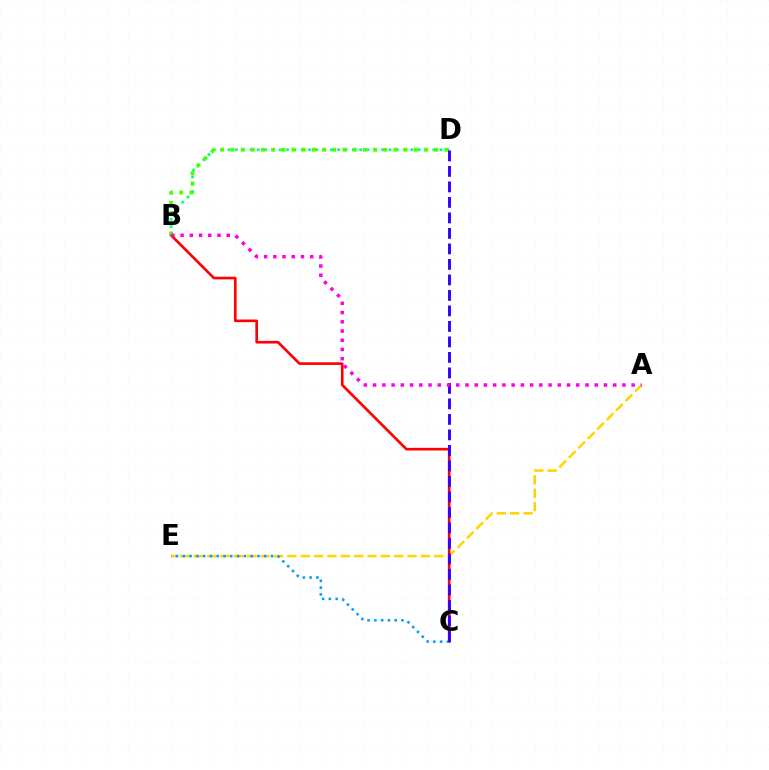{('B', 'C'): [{'color': '#ff0000', 'line_style': 'solid', 'thickness': 1.9}], ('B', 'D'): [{'color': '#00ff86', 'line_style': 'dotted', 'thickness': 1.99}, {'color': '#4fff00', 'line_style': 'dotted', 'thickness': 2.77}], ('A', 'E'): [{'color': '#ffd500', 'line_style': 'dashed', 'thickness': 1.82}], ('C', 'E'): [{'color': '#009eff', 'line_style': 'dotted', 'thickness': 1.84}], ('C', 'D'): [{'color': '#3700ff', 'line_style': 'dashed', 'thickness': 2.11}], ('A', 'B'): [{'color': '#ff00ed', 'line_style': 'dotted', 'thickness': 2.51}]}